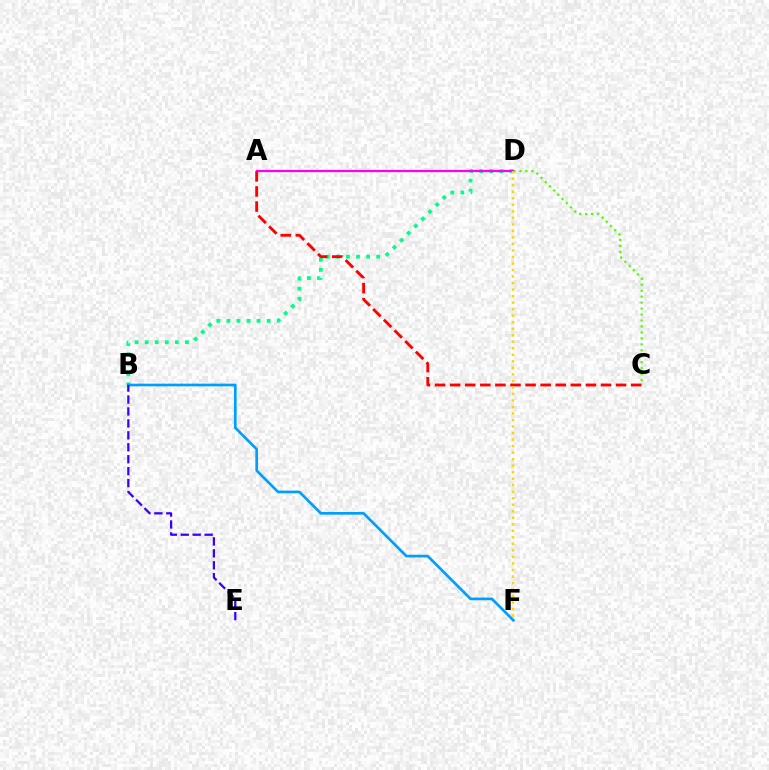{('C', 'D'): [{'color': '#4fff00', 'line_style': 'dotted', 'thickness': 1.62}], ('B', 'D'): [{'color': '#00ff86', 'line_style': 'dotted', 'thickness': 2.74}], ('B', 'F'): [{'color': '#009eff', 'line_style': 'solid', 'thickness': 1.93}], ('A', 'D'): [{'color': '#ff00ed', 'line_style': 'solid', 'thickness': 1.62}], ('A', 'C'): [{'color': '#ff0000', 'line_style': 'dashed', 'thickness': 2.05}], ('B', 'E'): [{'color': '#3700ff', 'line_style': 'dashed', 'thickness': 1.62}], ('D', 'F'): [{'color': '#ffd500', 'line_style': 'dotted', 'thickness': 1.77}]}